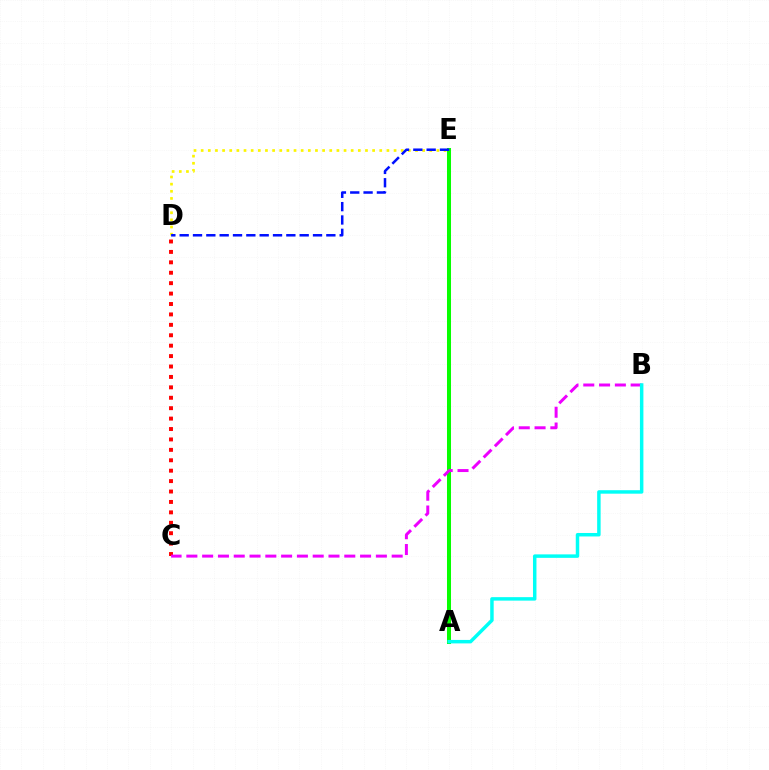{('A', 'E'): [{'color': '#08ff00', 'line_style': 'solid', 'thickness': 2.89}], ('C', 'D'): [{'color': '#ff0000', 'line_style': 'dotted', 'thickness': 2.83}], ('B', 'C'): [{'color': '#ee00ff', 'line_style': 'dashed', 'thickness': 2.15}], ('D', 'E'): [{'color': '#fcf500', 'line_style': 'dotted', 'thickness': 1.94}, {'color': '#0010ff', 'line_style': 'dashed', 'thickness': 1.81}], ('A', 'B'): [{'color': '#00fff6', 'line_style': 'solid', 'thickness': 2.5}]}